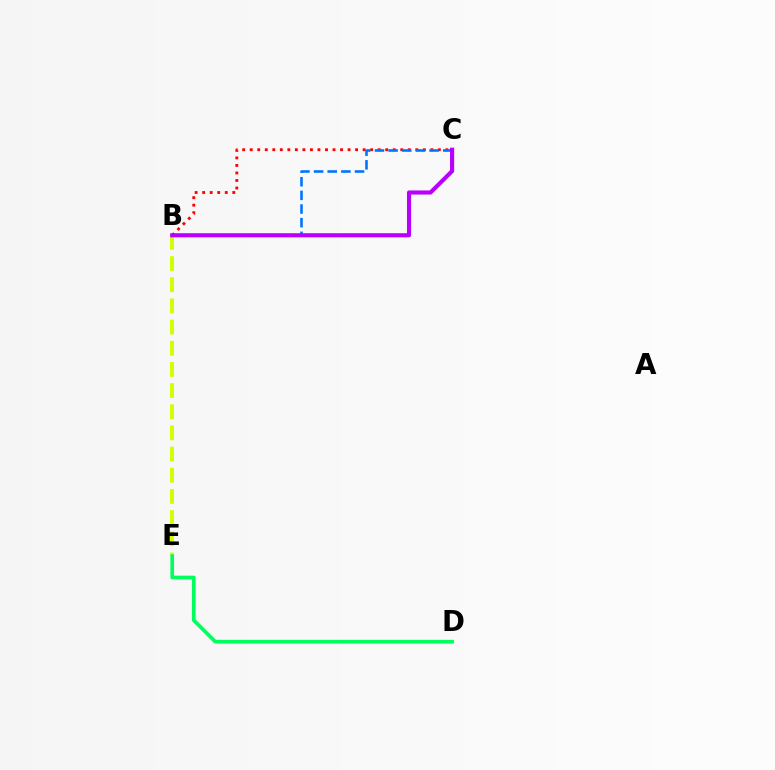{('B', 'E'): [{'color': '#d1ff00', 'line_style': 'dashed', 'thickness': 2.88}], ('B', 'C'): [{'color': '#ff0000', 'line_style': 'dotted', 'thickness': 2.05}, {'color': '#0074ff', 'line_style': 'dashed', 'thickness': 1.85}, {'color': '#b900ff', 'line_style': 'solid', 'thickness': 2.97}], ('D', 'E'): [{'color': '#00ff5c', 'line_style': 'solid', 'thickness': 2.64}]}